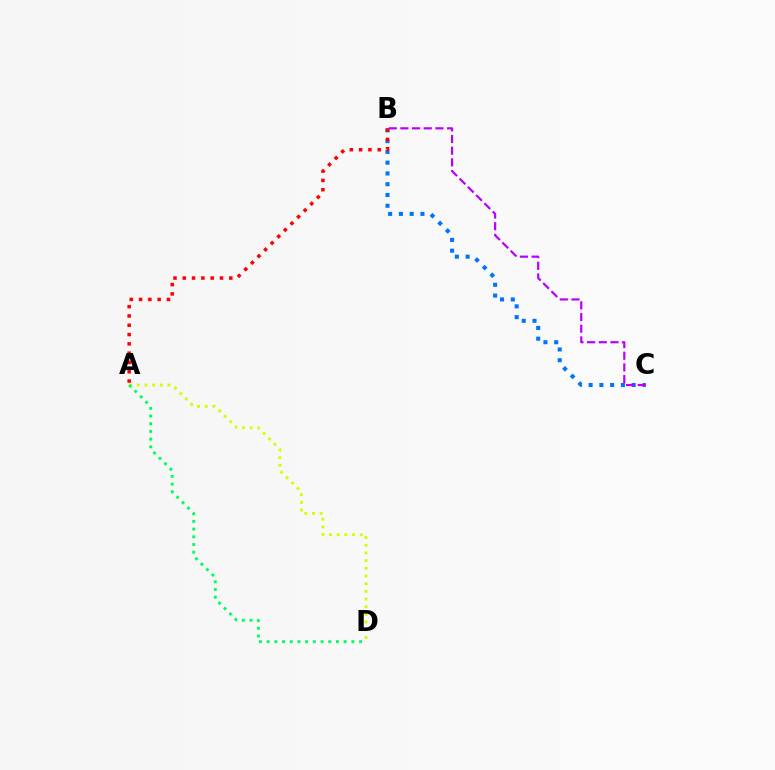{('A', 'D'): [{'color': '#d1ff00', 'line_style': 'dotted', 'thickness': 2.09}, {'color': '#00ff5c', 'line_style': 'dotted', 'thickness': 2.09}], ('B', 'C'): [{'color': '#0074ff', 'line_style': 'dotted', 'thickness': 2.93}, {'color': '#b900ff', 'line_style': 'dashed', 'thickness': 1.59}], ('A', 'B'): [{'color': '#ff0000', 'line_style': 'dotted', 'thickness': 2.53}]}